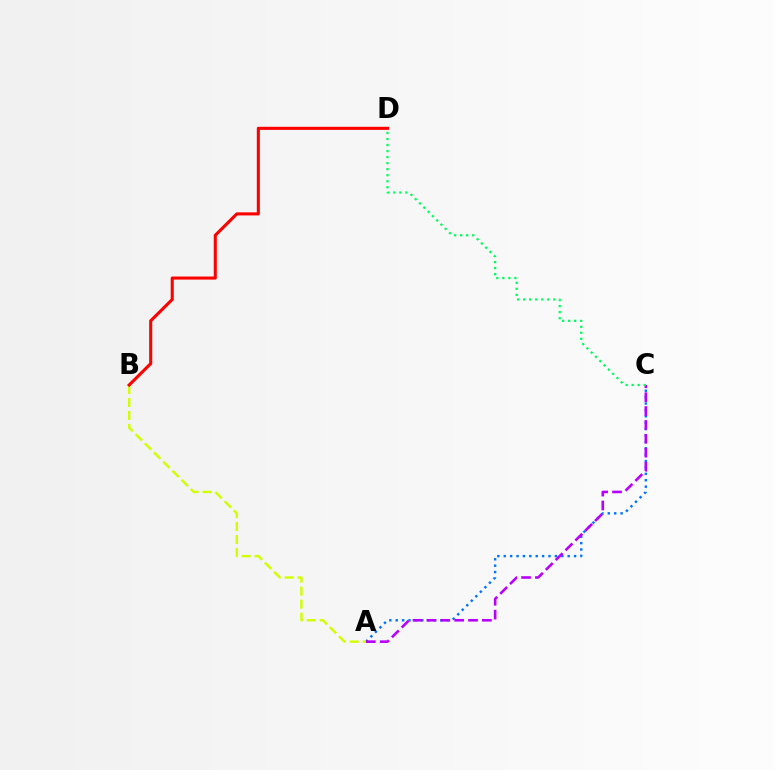{('A', 'C'): [{'color': '#0074ff', 'line_style': 'dotted', 'thickness': 1.74}, {'color': '#b900ff', 'line_style': 'dashed', 'thickness': 1.89}], ('A', 'B'): [{'color': '#d1ff00', 'line_style': 'dashed', 'thickness': 1.76}], ('B', 'D'): [{'color': '#ff0000', 'line_style': 'solid', 'thickness': 2.22}], ('C', 'D'): [{'color': '#00ff5c', 'line_style': 'dotted', 'thickness': 1.64}]}